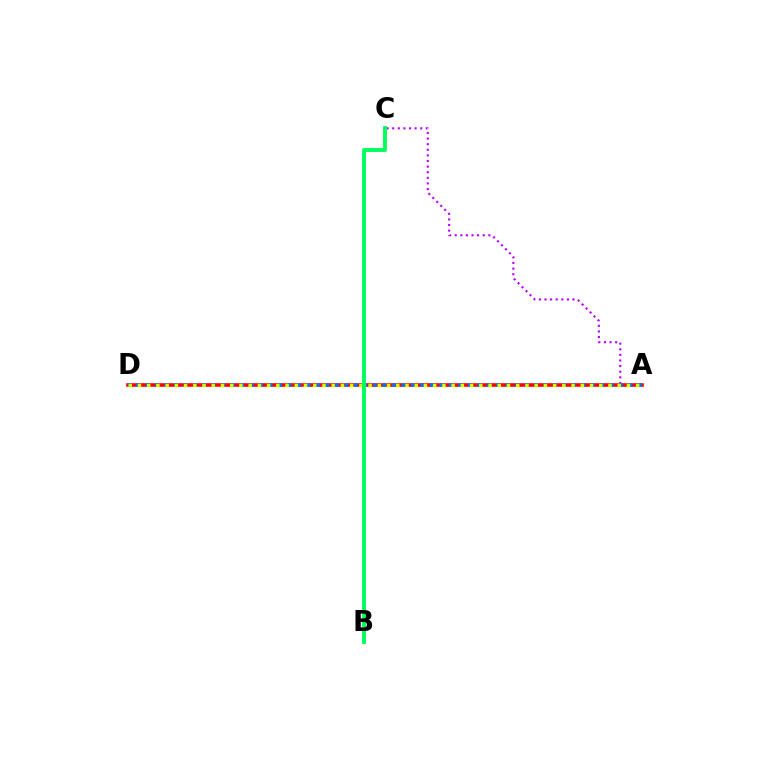{('A', 'C'): [{'color': '#b900ff', 'line_style': 'dotted', 'thickness': 1.52}], ('A', 'D'): [{'color': '#ff0000', 'line_style': 'solid', 'thickness': 2.59}, {'color': '#0074ff', 'line_style': 'dotted', 'thickness': 2.57}, {'color': '#d1ff00', 'line_style': 'dotted', 'thickness': 2.51}], ('B', 'C'): [{'color': '#00ff5c', 'line_style': 'solid', 'thickness': 2.79}]}